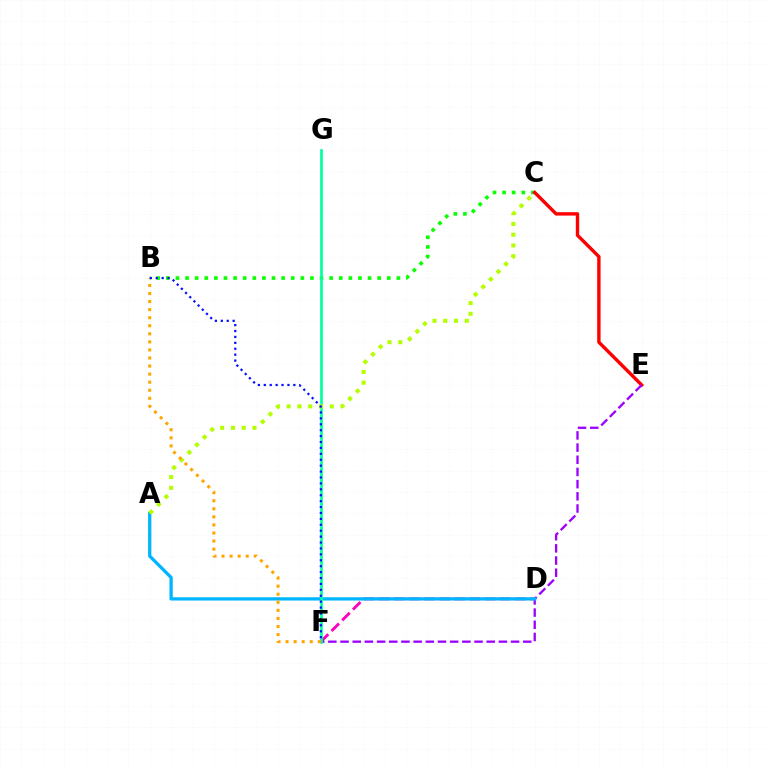{('B', 'C'): [{'color': '#08ff00', 'line_style': 'dotted', 'thickness': 2.61}], ('D', 'F'): [{'color': '#ff00bd', 'line_style': 'dashed', 'thickness': 2.06}], ('C', 'E'): [{'color': '#ff0000', 'line_style': 'solid', 'thickness': 2.44}], ('E', 'F'): [{'color': '#9b00ff', 'line_style': 'dashed', 'thickness': 1.65}], ('A', 'D'): [{'color': '#00b5ff', 'line_style': 'solid', 'thickness': 2.36}], ('F', 'G'): [{'color': '#00ff9d', 'line_style': 'solid', 'thickness': 1.94}], ('A', 'C'): [{'color': '#b3ff00', 'line_style': 'dotted', 'thickness': 2.92}], ('B', 'F'): [{'color': '#ffa500', 'line_style': 'dotted', 'thickness': 2.19}, {'color': '#0010ff', 'line_style': 'dotted', 'thickness': 1.61}]}